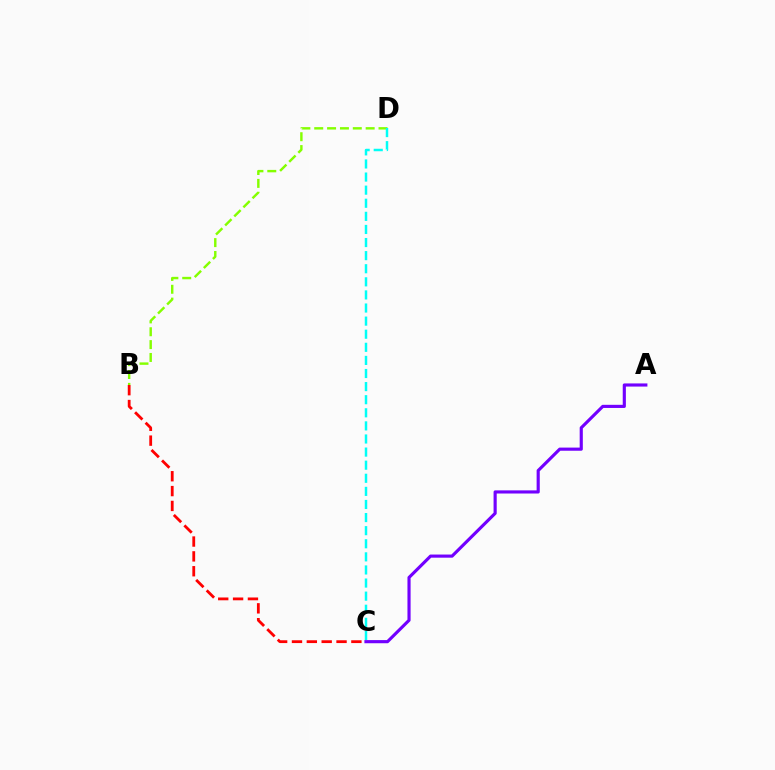{('A', 'C'): [{'color': '#7200ff', 'line_style': 'solid', 'thickness': 2.26}], ('B', 'C'): [{'color': '#ff0000', 'line_style': 'dashed', 'thickness': 2.02}], ('B', 'D'): [{'color': '#84ff00', 'line_style': 'dashed', 'thickness': 1.75}], ('C', 'D'): [{'color': '#00fff6', 'line_style': 'dashed', 'thickness': 1.78}]}